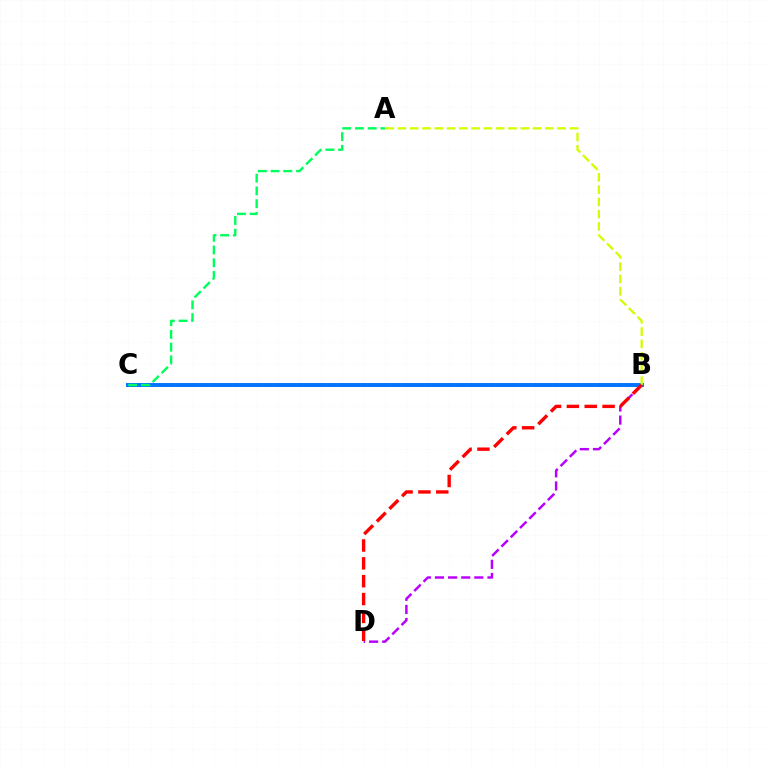{('B', 'D'): [{'color': '#b900ff', 'line_style': 'dashed', 'thickness': 1.78}, {'color': '#ff0000', 'line_style': 'dashed', 'thickness': 2.43}], ('B', 'C'): [{'color': '#0074ff', 'line_style': 'solid', 'thickness': 2.83}], ('A', 'C'): [{'color': '#00ff5c', 'line_style': 'dashed', 'thickness': 1.73}], ('A', 'B'): [{'color': '#d1ff00', 'line_style': 'dashed', 'thickness': 1.67}]}